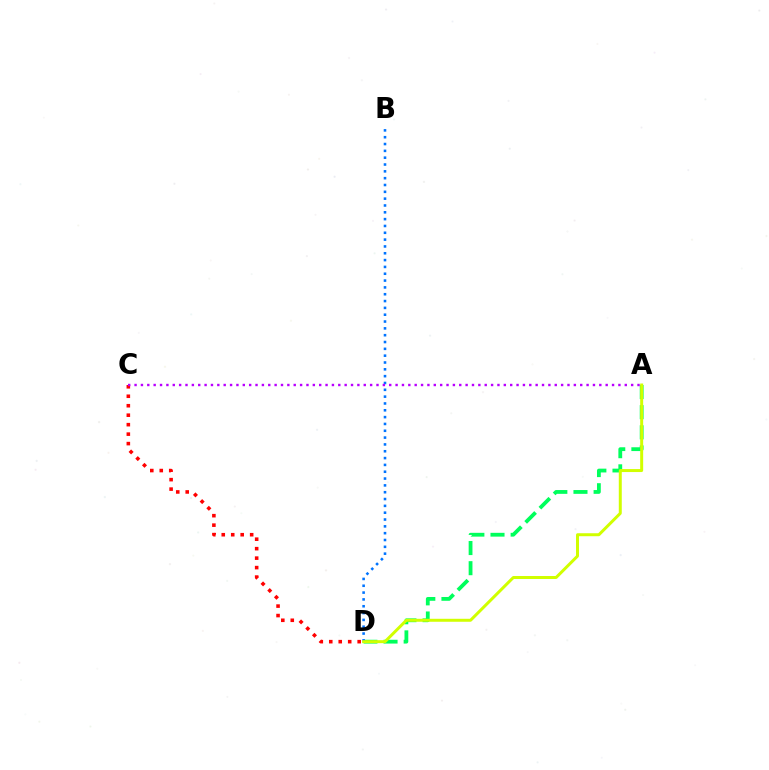{('C', 'D'): [{'color': '#ff0000', 'line_style': 'dotted', 'thickness': 2.57}], ('A', 'D'): [{'color': '#00ff5c', 'line_style': 'dashed', 'thickness': 2.74}, {'color': '#d1ff00', 'line_style': 'solid', 'thickness': 2.15}], ('B', 'D'): [{'color': '#0074ff', 'line_style': 'dotted', 'thickness': 1.85}], ('A', 'C'): [{'color': '#b900ff', 'line_style': 'dotted', 'thickness': 1.73}]}